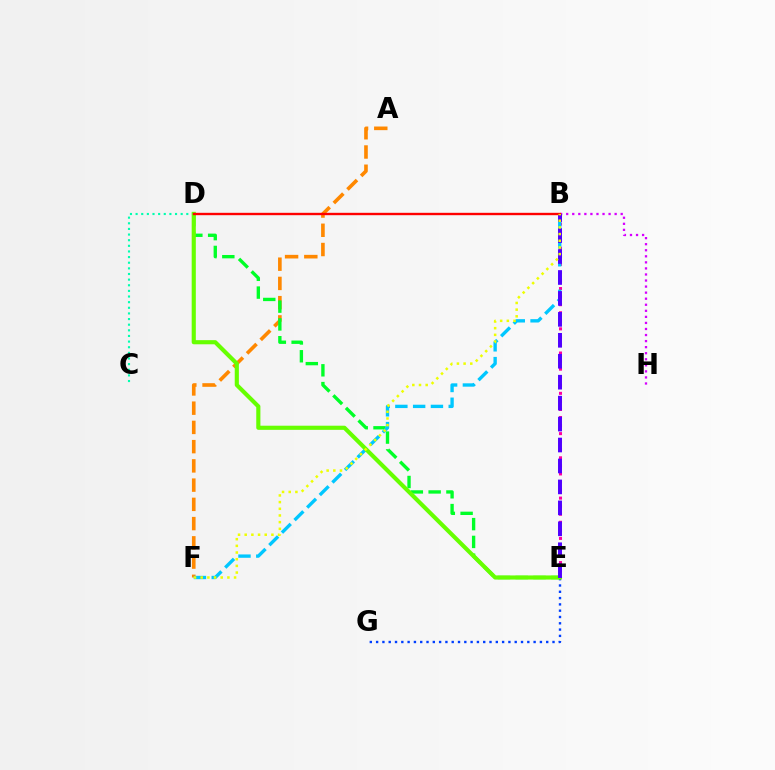{('A', 'F'): [{'color': '#ff8800', 'line_style': 'dashed', 'thickness': 2.61}], ('C', 'D'): [{'color': '#00ffaf', 'line_style': 'dotted', 'thickness': 1.53}], ('E', 'G'): [{'color': '#003fff', 'line_style': 'dotted', 'thickness': 1.71}], ('B', 'E'): [{'color': '#ff00a0', 'line_style': 'dotted', 'thickness': 2.19}, {'color': '#4f00ff', 'line_style': 'dashed', 'thickness': 2.85}], ('D', 'E'): [{'color': '#00ff27', 'line_style': 'dashed', 'thickness': 2.42}, {'color': '#66ff00', 'line_style': 'solid', 'thickness': 2.98}], ('B', 'H'): [{'color': '#d600ff', 'line_style': 'dotted', 'thickness': 1.65}], ('B', 'F'): [{'color': '#00c7ff', 'line_style': 'dashed', 'thickness': 2.42}, {'color': '#eeff00', 'line_style': 'dotted', 'thickness': 1.81}], ('B', 'D'): [{'color': '#ff0000', 'line_style': 'solid', 'thickness': 1.71}]}